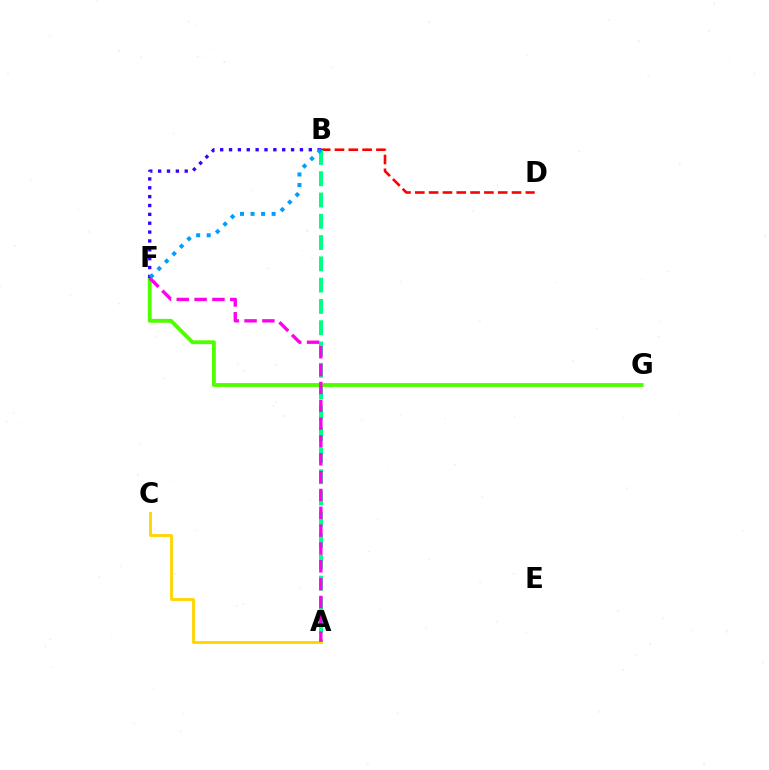{('B', 'D'): [{'color': '#ff0000', 'line_style': 'dashed', 'thickness': 1.88}], ('A', 'C'): [{'color': '#ffd500', 'line_style': 'solid', 'thickness': 2.05}], ('A', 'B'): [{'color': '#00ff86', 'line_style': 'dashed', 'thickness': 2.89}], ('F', 'G'): [{'color': '#4fff00', 'line_style': 'solid', 'thickness': 2.77}], ('A', 'F'): [{'color': '#ff00ed', 'line_style': 'dashed', 'thickness': 2.42}], ('B', 'F'): [{'color': '#3700ff', 'line_style': 'dotted', 'thickness': 2.41}, {'color': '#009eff', 'line_style': 'dotted', 'thickness': 2.86}]}